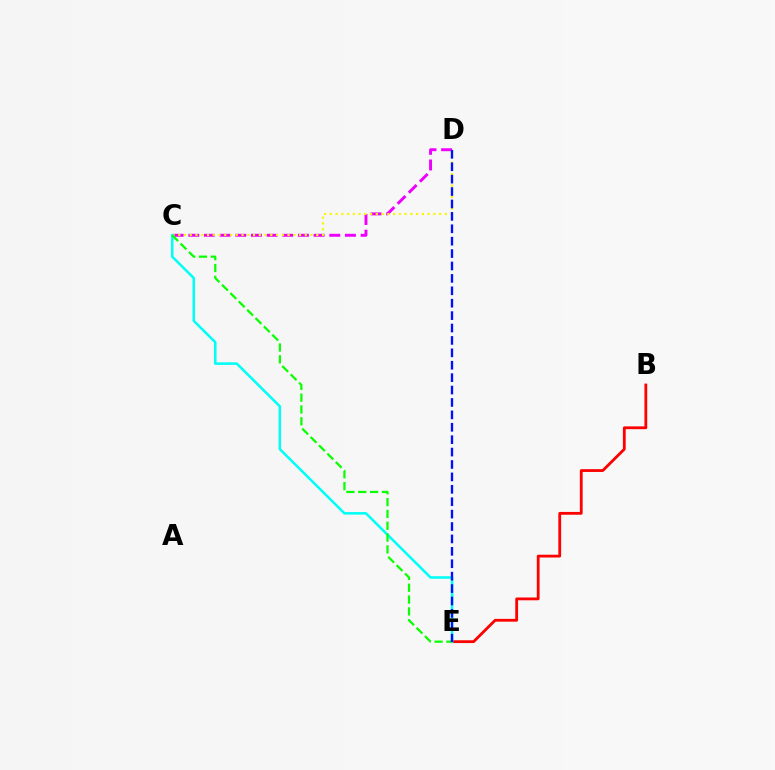{('C', 'D'): [{'color': '#ee00ff', 'line_style': 'dashed', 'thickness': 2.13}, {'color': '#fcf500', 'line_style': 'dotted', 'thickness': 1.56}], ('B', 'E'): [{'color': '#ff0000', 'line_style': 'solid', 'thickness': 2.02}], ('C', 'E'): [{'color': '#00fff6', 'line_style': 'solid', 'thickness': 1.83}, {'color': '#08ff00', 'line_style': 'dashed', 'thickness': 1.61}], ('D', 'E'): [{'color': '#0010ff', 'line_style': 'dashed', 'thickness': 1.69}]}